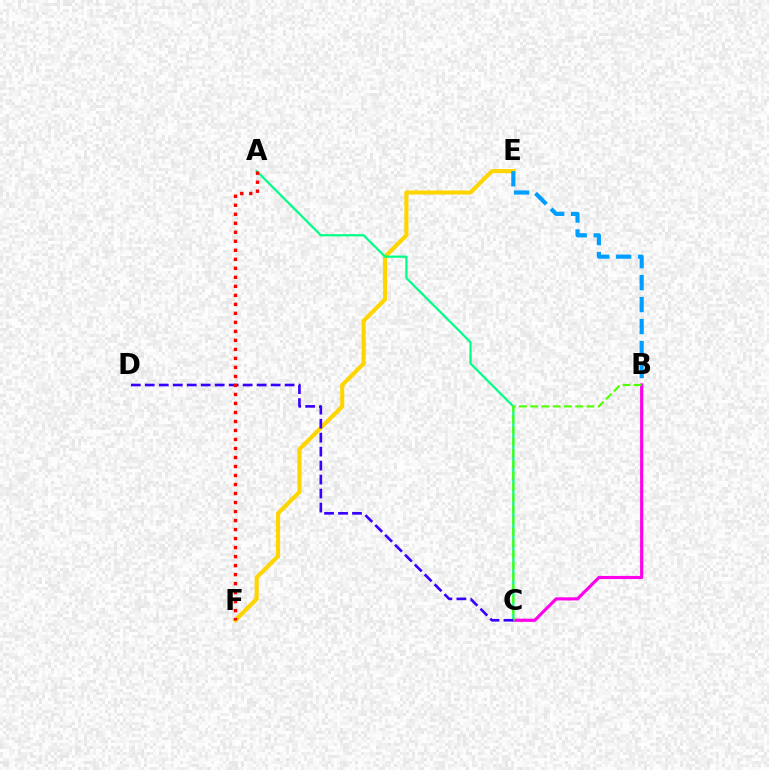{('E', 'F'): [{'color': '#ffd500', 'line_style': 'solid', 'thickness': 2.96}], ('B', 'C'): [{'color': '#ff00ed', 'line_style': 'solid', 'thickness': 2.26}, {'color': '#4fff00', 'line_style': 'dashed', 'thickness': 1.53}], ('A', 'C'): [{'color': '#00ff86', 'line_style': 'solid', 'thickness': 1.6}], ('B', 'E'): [{'color': '#009eff', 'line_style': 'dashed', 'thickness': 2.98}], ('C', 'D'): [{'color': '#3700ff', 'line_style': 'dashed', 'thickness': 1.9}], ('A', 'F'): [{'color': '#ff0000', 'line_style': 'dotted', 'thickness': 2.45}]}